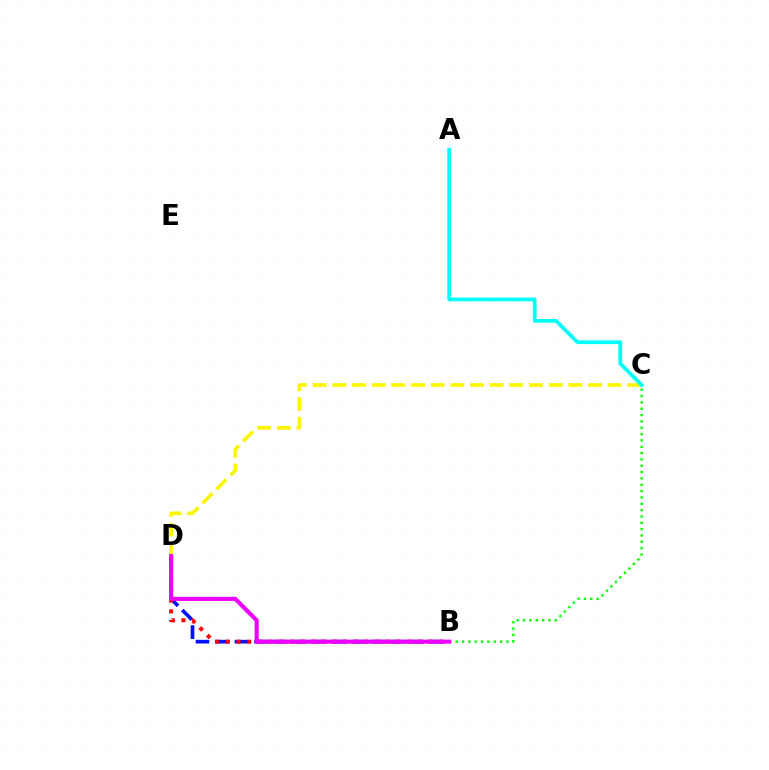{('B', 'D'): [{'color': '#0010ff', 'line_style': 'dashed', 'thickness': 2.65}, {'color': '#ff0000', 'line_style': 'dotted', 'thickness': 2.89}, {'color': '#ee00ff', 'line_style': 'solid', 'thickness': 2.95}], ('C', 'D'): [{'color': '#fcf500', 'line_style': 'dashed', 'thickness': 2.67}], ('A', 'C'): [{'color': '#00fff6', 'line_style': 'solid', 'thickness': 2.69}], ('B', 'C'): [{'color': '#08ff00', 'line_style': 'dotted', 'thickness': 1.72}]}